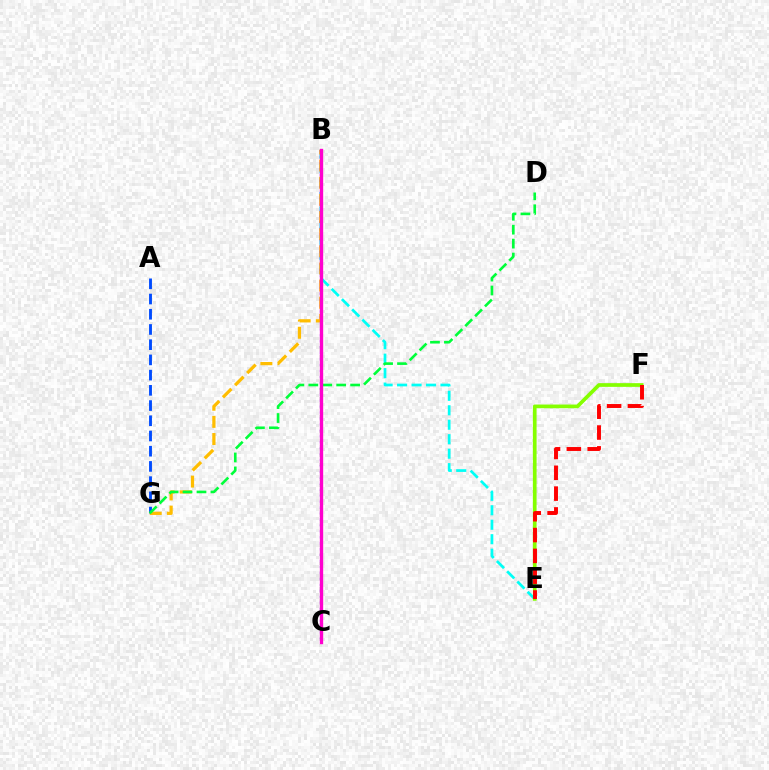{('A', 'G'): [{'color': '#004bff', 'line_style': 'dashed', 'thickness': 2.07}], ('B', 'E'): [{'color': '#00fff6', 'line_style': 'dashed', 'thickness': 1.97}], ('B', 'G'): [{'color': '#ffbd00', 'line_style': 'dashed', 'thickness': 2.33}], ('D', 'G'): [{'color': '#00ff39', 'line_style': 'dashed', 'thickness': 1.89}], ('B', 'C'): [{'color': '#7200ff', 'line_style': 'dotted', 'thickness': 1.61}, {'color': '#ff00cf', 'line_style': 'solid', 'thickness': 2.41}], ('E', 'F'): [{'color': '#84ff00', 'line_style': 'solid', 'thickness': 2.66}, {'color': '#ff0000', 'line_style': 'dashed', 'thickness': 2.83}]}